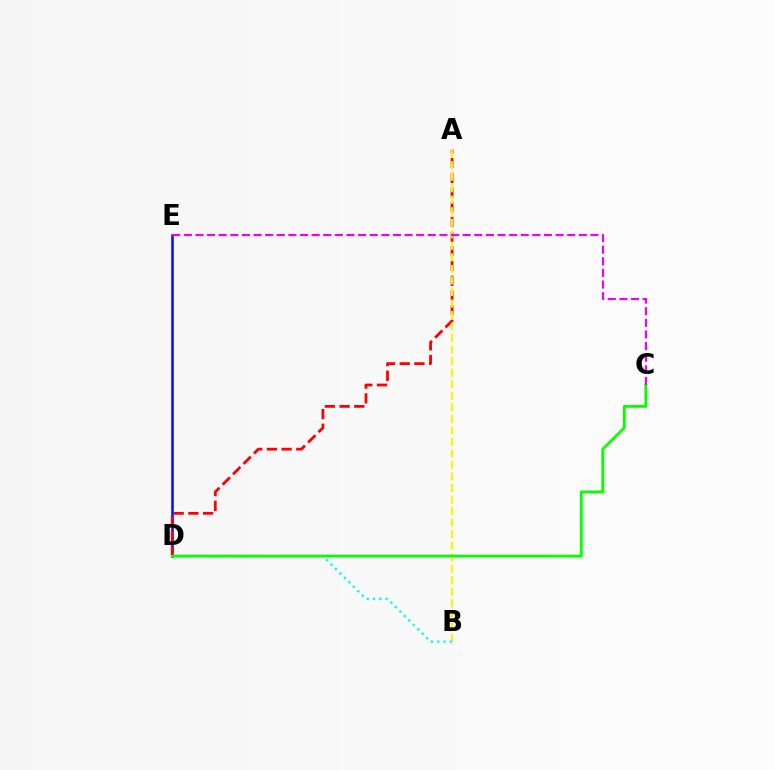{('D', 'E'): [{'color': '#0010ff', 'line_style': 'solid', 'thickness': 1.83}], ('A', 'D'): [{'color': '#ff0000', 'line_style': 'dashed', 'thickness': 2.0}], ('A', 'B'): [{'color': '#fcf500', 'line_style': 'dashed', 'thickness': 1.57}], ('B', 'D'): [{'color': '#00fff6', 'line_style': 'dotted', 'thickness': 1.71}], ('C', 'D'): [{'color': '#08ff00', 'line_style': 'solid', 'thickness': 2.04}], ('C', 'E'): [{'color': '#ee00ff', 'line_style': 'dashed', 'thickness': 1.58}]}